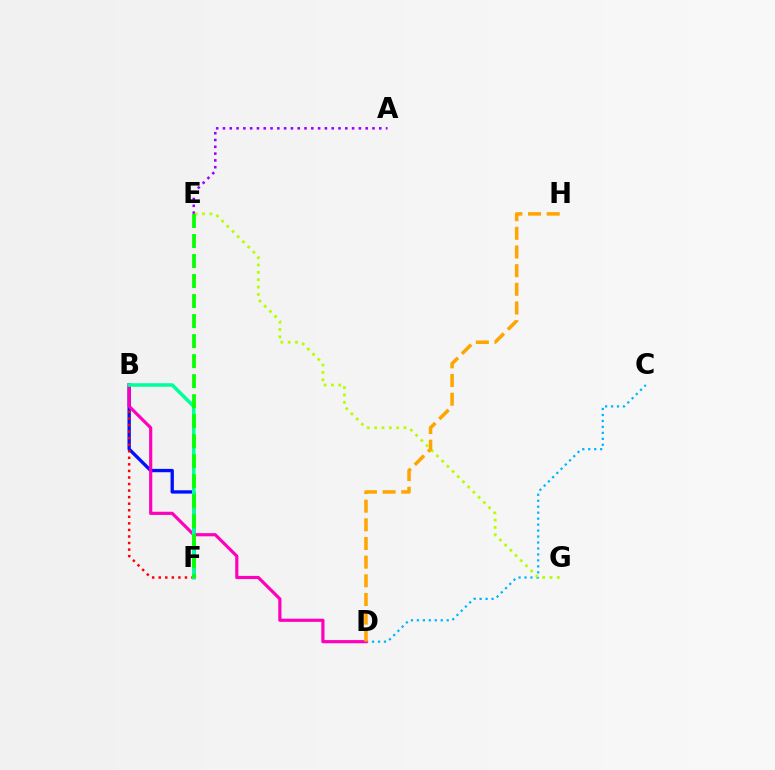{('A', 'E'): [{'color': '#9b00ff', 'line_style': 'dotted', 'thickness': 1.85}], ('B', 'F'): [{'color': '#0010ff', 'line_style': 'solid', 'thickness': 2.4}, {'color': '#ff0000', 'line_style': 'dotted', 'thickness': 1.78}, {'color': '#00ff9d', 'line_style': 'solid', 'thickness': 2.56}], ('C', 'D'): [{'color': '#00b5ff', 'line_style': 'dotted', 'thickness': 1.62}], ('B', 'D'): [{'color': '#ff00bd', 'line_style': 'solid', 'thickness': 2.29}], ('E', 'G'): [{'color': '#b3ff00', 'line_style': 'dotted', 'thickness': 2.0}], ('D', 'H'): [{'color': '#ffa500', 'line_style': 'dashed', 'thickness': 2.54}], ('E', 'F'): [{'color': '#08ff00', 'line_style': 'dashed', 'thickness': 2.72}]}